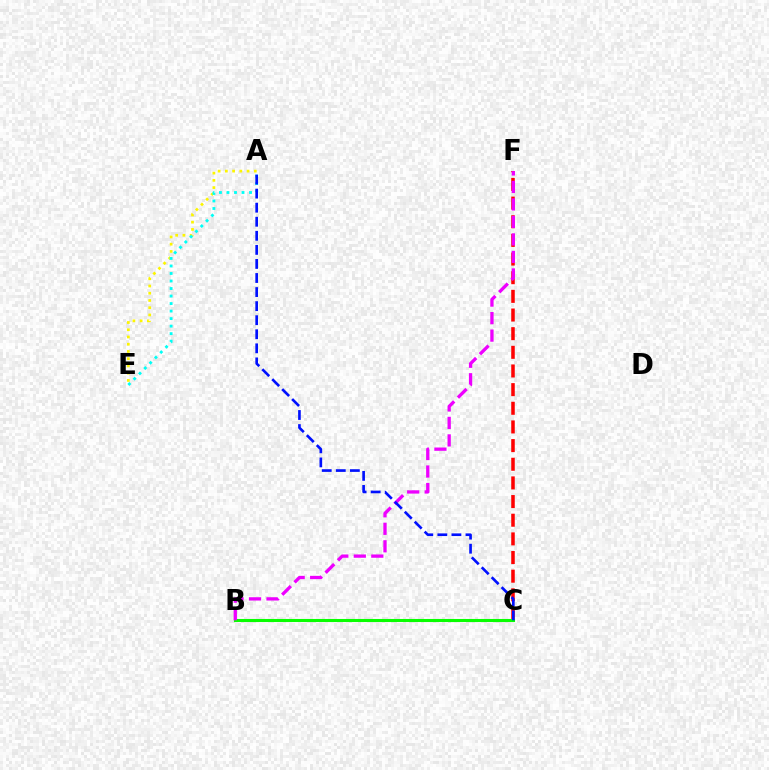{('C', 'F'): [{'color': '#ff0000', 'line_style': 'dashed', 'thickness': 2.53}], ('B', 'C'): [{'color': '#08ff00', 'line_style': 'solid', 'thickness': 2.21}], ('B', 'F'): [{'color': '#ee00ff', 'line_style': 'dashed', 'thickness': 2.38}], ('A', 'E'): [{'color': '#fcf500', 'line_style': 'dotted', 'thickness': 1.97}, {'color': '#00fff6', 'line_style': 'dotted', 'thickness': 2.04}], ('A', 'C'): [{'color': '#0010ff', 'line_style': 'dashed', 'thickness': 1.91}]}